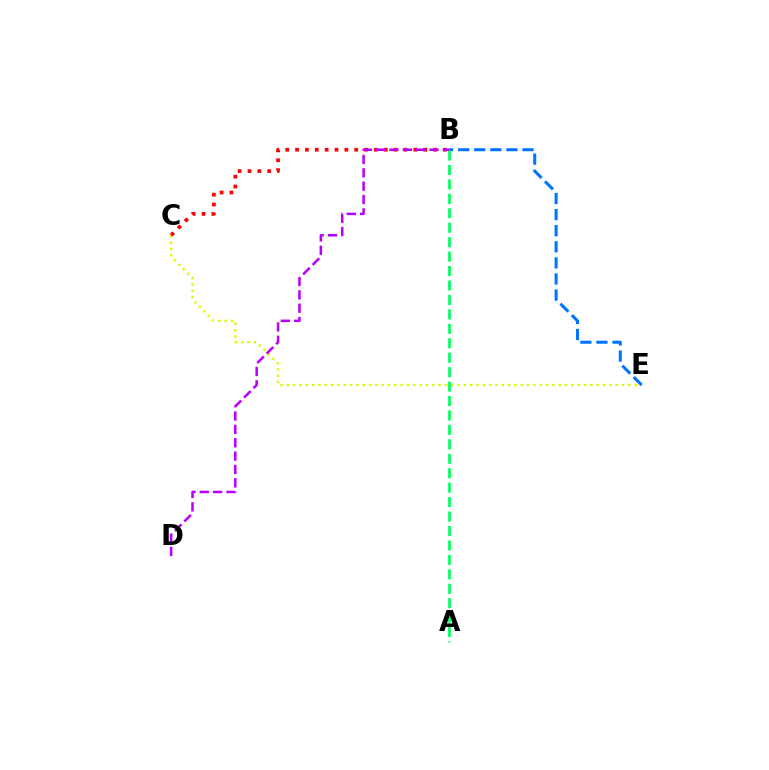{('C', 'E'): [{'color': '#d1ff00', 'line_style': 'dotted', 'thickness': 1.72}], ('B', 'C'): [{'color': '#ff0000', 'line_style': 'dotted', 'thickness': 2.68}], ('B', 'E'): [{'color': '#0074ff', 'line_style': 'dashed', 'thickness': 2.19}], ('A', 'B'): [{'color': '#00ff5c', 'line_style': 'dashed', 'thickness': 1.96}], ('B', 'D'): [{'color': '#b900ff', 'line_style': 'dashed', 'thickness': 1.81}]}